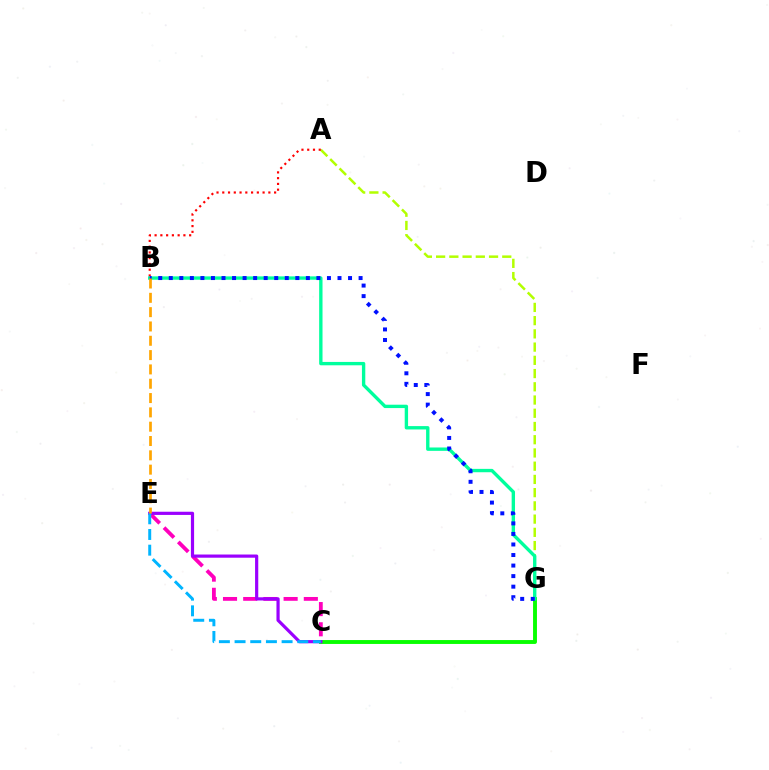{('C', 'E'): [{'color': '#ff00bd', 'line_style': 'dashed', 'thickness': 2.74}, {'color': '#9b00ff', 'line_style': 'solid', 'thickness': 2.3}, {'color': '#00b5ff', 'line_style': 'dashed', 'thickness': 2.13}], ('A', 'G'): [{'color': '#b3ff00', 'line_style': 'dashed', 'thickness': 1.8}], ('C', 'G'): [{'color': '#08ff00', 'line_style': 'solid', 'thickness': 2.8}], ('A', 'B'): [{'color': '#ff0000', 'line_style': 'dotted', 'thickness': 1.56}], ('B', 'G'): [{'color': '#00ff9d', 'line_style': 'solid', 'thickness': 2.42}, {'color': '#0010ff', 'line_style': 'dotted', 'thickness': 2.86}], ('B', 'E'): [{'color': '#ffa500', 'line_style': 'dashed', 'thickness': 1.95}]}